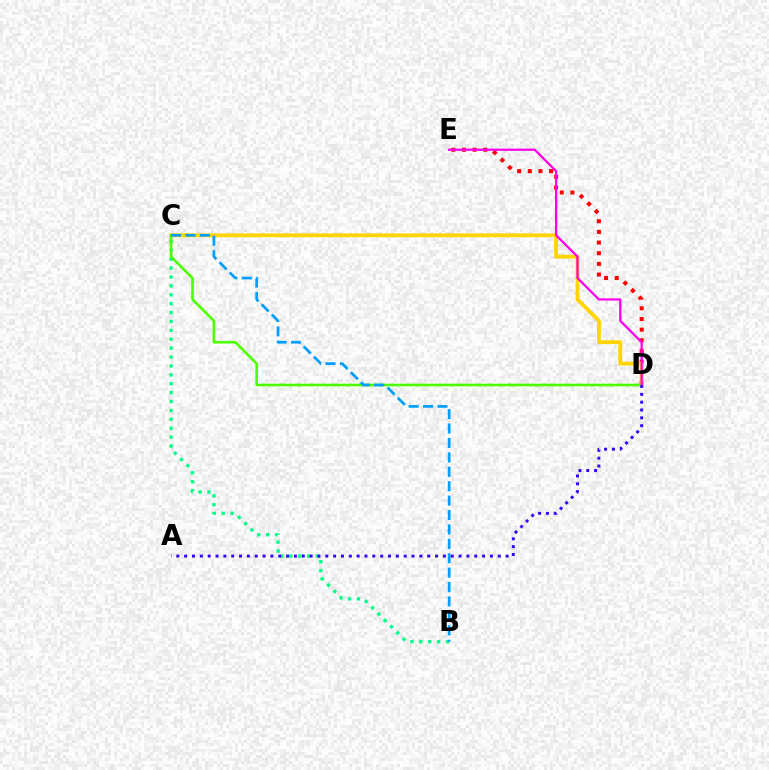{('B', 'C'): [{'color': '#00ff86', 'line_style': 'dotted', 'thickness': 2.42}, {'color': '#009eff', 'line_style': 'dashed', 'thickness': 1.96}], ('D', 'E'): [{'color': '#ff0000', 'line_style': 'dotted', 'thickness': 2.9}, {'color': '#ff00ed', 'line_style': 'solid', 'thickness': 1.62}], ('C', 'D'): [{'color': '#ffd500', 'line_style': 'solid', 'thickness': 2.77}, {'color': '#4fff00', 'line_style': 'solid', 'thickness': 1.91}], ('A', 'D'): [{'color': '#3700ff', 'line_style': 'dotted', 'thickness': 2.13}]}